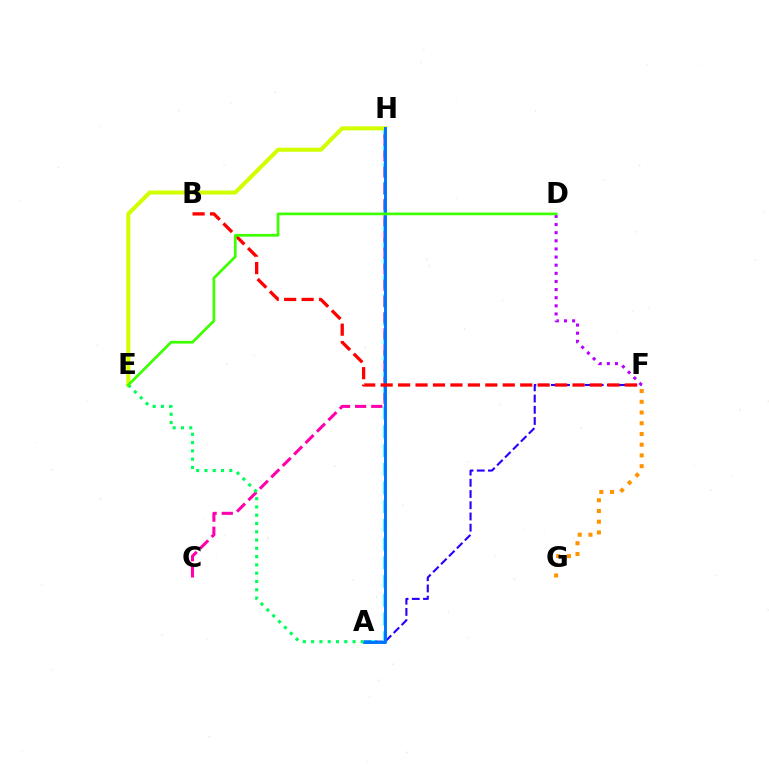{('A', 'H'): [{'color': '#00fff6', 'line_style': 'dashed', 'thickness': 2.54}, {'color': '#0074ff', 'line_style': 'solid', 'thickness': 2.11}], ('C', 'H'): [{'color': '#ff00ac', 'line_style': 'dashed', 'thickness': 2.19}], ('E', 'H'): [{'color': '#d1ff00', 'line_style': 'solid', 'thickness': 2.91}], ('A', 'F'): [{'color': '#2500ff', 'line_style': 'dashed', 'thickness': 1.52}], ('D', 'F'): [{'color': '#b900ff', 'line_style': 'dotted', 'thickness': 2.21}], ('B', 'F'): [{'color': '#ff0000', 'line_style': 'dashed', 'thickness': 2.37}], ('A', 'E'): [{'color': '#00ff5c', 'line_style': 'dotted', 'thickness': 2.25}], ('D', 'E'): [{'color': '#3dff00', 'line_style': 'solid', 'thickness': 1.95}], ('F', 'G'): [{'color': '#ff9400', 'line_style': 'dotted', 'thickness': 2.91}]}